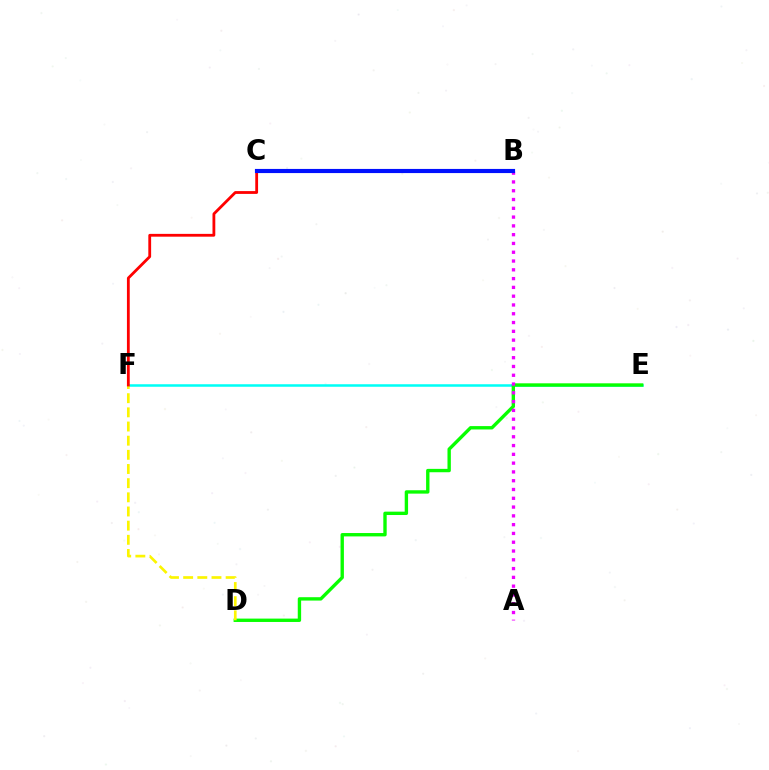{('E', 'F'): [{'color': '#00fff6', 'line_style': 'solid', 'thickness': 1.82}], ('D', 'E'): [{'color': '#08ff00', 'line_style': 'solid', 'thickness': 2.43}], ('A', 'B'): [{'color': '#ee00ff', 'line_style': 'dotted', 'thickness': 2.39}], ('D', 'F'): [{'color': '#fcf500', 'line_style': 'dashed', 'thickness': 1.92}], ('C', 'F'): [{'color': '#ff0000', 'line_style': 'solid', 'thickness': 2.02}], ('B', 'C'): [{'color': '#0010ff', 'line_style': 'solid', 'thickness': 2.98}]}